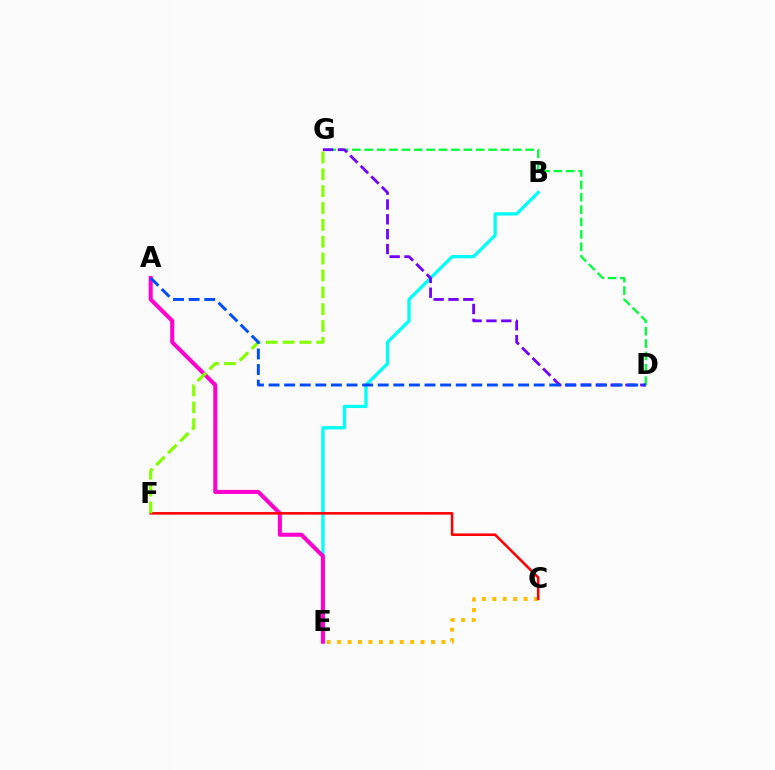{('B', 'E'): [{'color': '#00fff6', 'line_style': 'solid', 'thickness': 2.37}], ('D', 'G'): [{'color': '#00ff39', 'line_style': 'dashed', 'thickness': 1.68}, {'color': '#7200ff', 'line_style': 'dashed', 'thickness': 2.02}], ('A', 'E'): [{'color': '#ff00cf', 'line_style': 'solid', 'thickness': 2.92}], ('C', 'E'): [{'color': '#ffbd00', 'line_style': 'dotted', 'thickness': 2.83}], ('C', 'F'): [{'color': '#ff0000', 'line_style': 'solid', 'thickness': 1.84}], ('F', 'G'): [{'color': '#84ff00', 'line_style': 'dashed', 'thickness': 2.29}], ('A', 'D'): [{'color': '#004bff', 'line_style': 'dashed', 'thickness': 2.12}]}